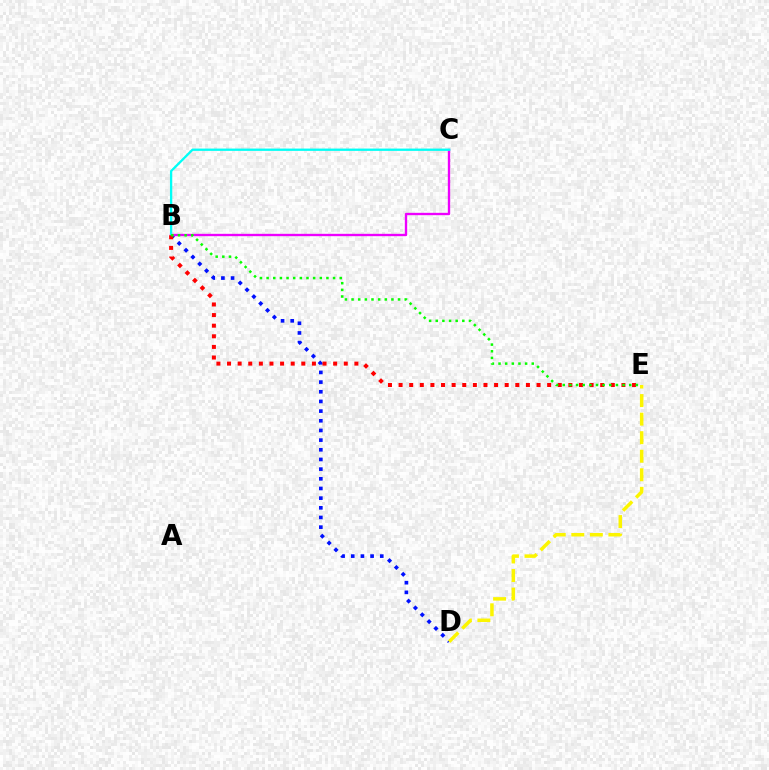{('B', 'D'): [{'color': '#0010ff', 'line_style': 'dotted', 'thickness': 2.63}], ('B', 'C'): [{'color': '#ee00ff', 'line_style': 'solid', 'thickness': 1.7}, {'color': '#00fff6', 'line_style': 'solid', 'thickness': 1.66}], ('D', 'E'): [{'color': '#fcf500', 'line_style': 'dashed', 'thickness': 2.52}], ('B', 'E'): [{'color': '#ff0000', 'line_style': 'dotted', 'thickness': 2.88}, {'color': '#08ff00', 'line_style': 'dotted', 'thickness': 1.81}]}